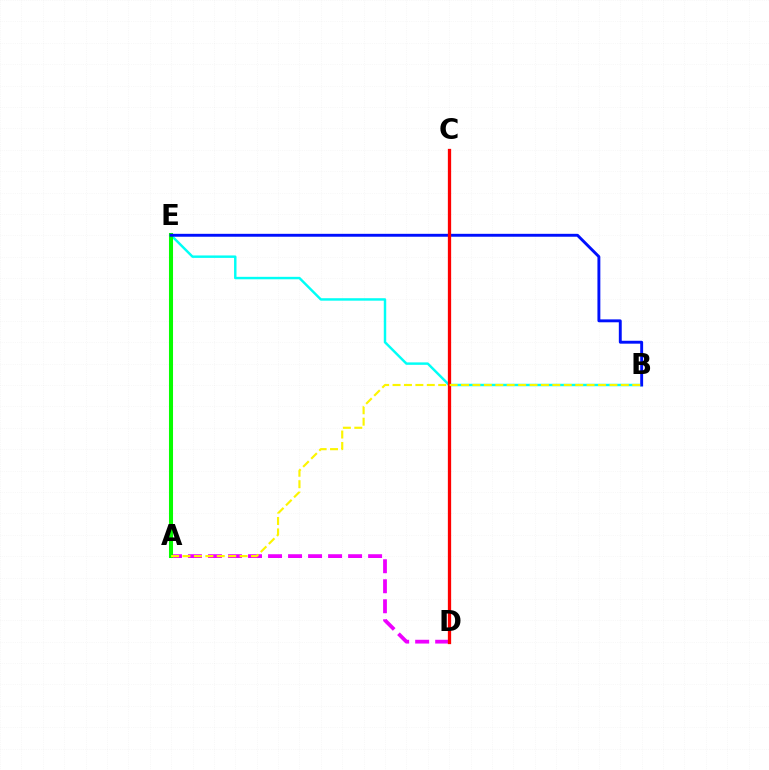{('A', 'D'): [{'color': '#ee00ff', 'line_style': 'dashed', 'thickness': 2.72}], ('B', 'E'): [{'color': '#00fff6', 'line_style': 'solid', 'thickness': 1.76}, {'color': '#0010ff', 'line_style': 'solid', 'thickness': 2.09}], ('A', 'E'): [{'color': '#08ff00', 'line_style': 'solid', 'thickness': 2.92}], ('C', 'D'): [{'color': '#ff0000', 'line_style': 'solid', 'thickness': 2.36}], ('A', 'B'): [{'color': '#fcf500', 'line_style': 'dashed', 'thickness': 1.55}]}